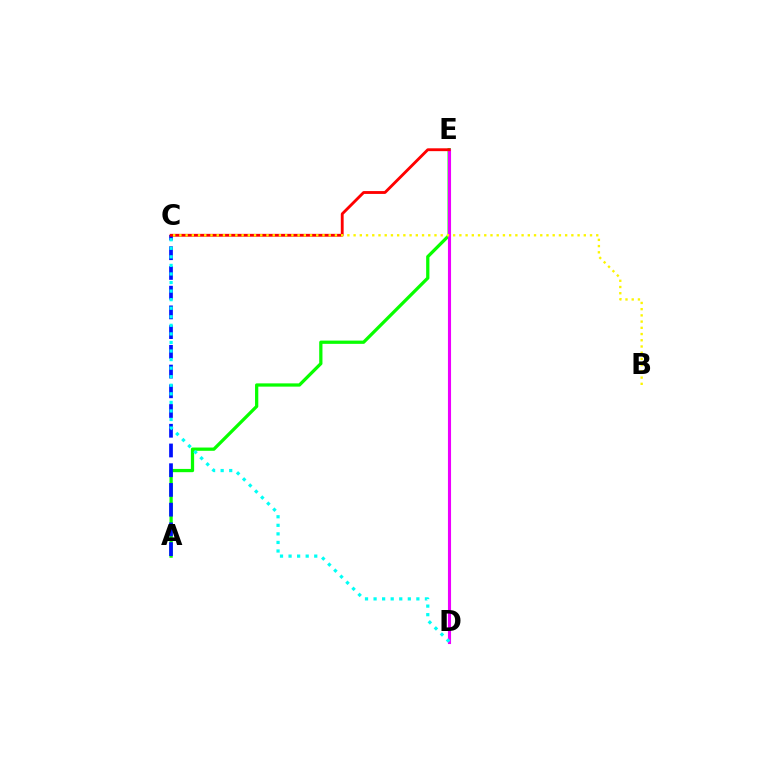{('A', 'E'): [{'color': '#08ff00', 'line_style': 'solid', 'thickness': 2.34}], ('A', 'C'): [{'color': '#0010ff', 'line_style': 'dashed', 'thickness': 2.68}], ('D', 'E'): [{'color': '#ee00ff', 'line_style': 'solid', 'thickness': 2.23}], ('C', 'D'): [{'color': '#00fff6', 'line_style': 'dotted', 'thickness': 2.33}], ('C', 'E'): [{'color': '#ff0000', 'line_style': 'solid', 'thickness': 2.05}], ('B', 'C'): [{'color': '#fcf500', 'line_style': 'dotted', 'thickness': 1.69}]}